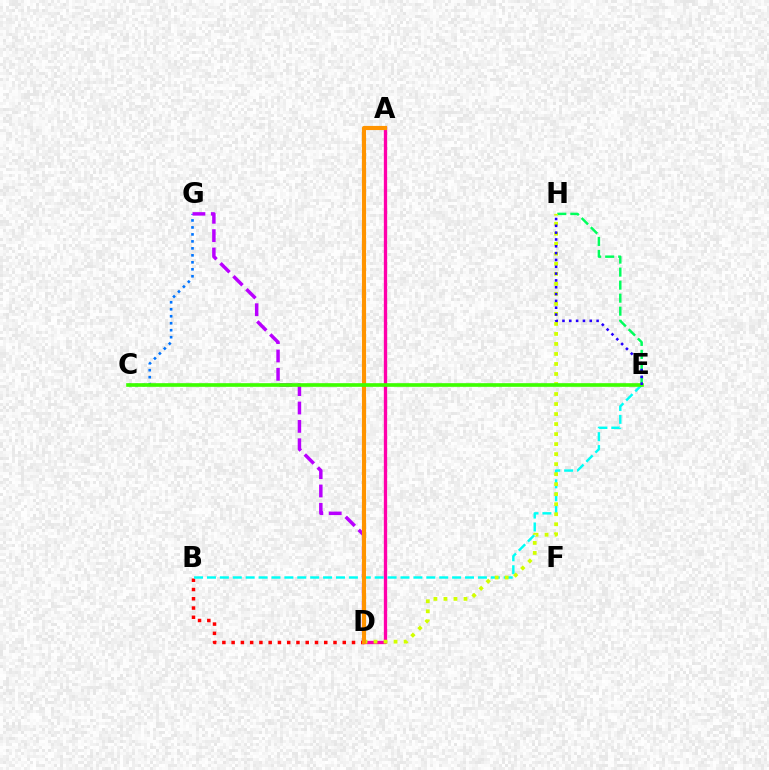{('B', 'D'): [{'color': '#ff0000', 'line_style': 'dotted', 'thickness': 2.52}], ('C', 'G'): [{'color': '#0074ff', 'line_style': 'dotted', 'thickness': 1.9}], ('D', 'G'): [{'color': '#b900ff', 'line_style': 'dashed', 'thickness': 2.49}], ('A', 'D'): [{'color': '#ff00ac', 'line_style': 'solid', 'thickness': 2.39}, {'color': '#ff9400', 'line_style': 'solid', 'thickness': 2.98}], ('E', 'H'): [{'color': '#00ff5c', 'line_style': 'dashed', 'thickness': 1.77}, {'color': '#2500ff', 'line_style': 'dotted', 'thickness': 1.85}], ('B', 'E'): [{'color': '#00fff6', 'line_style': 'dashed', 'thickness': 1.75}], ('D', 'H'): [{'color': '#d1ff00', 'line_style': 'dotted', 'thickness': 2.72}], ('C', 'E'): [{'color': '#3dff00', 'line_style': 'solid', 'thickness': 2.63}]}